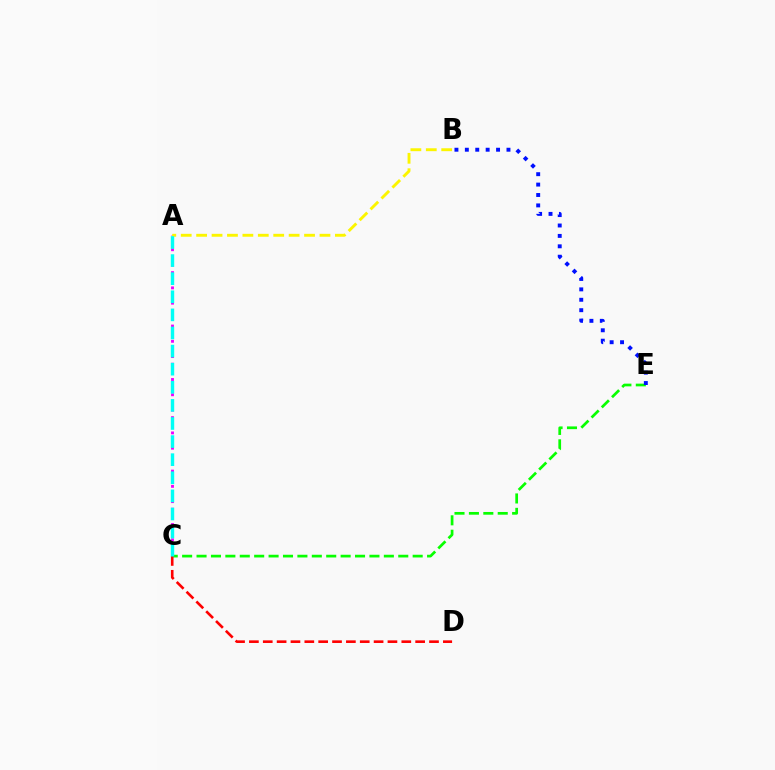{('A', 'C'): [{'color': '#ee00ff', 'line_style': 'dotted', 'thickness': 2.07}, {'color': '#00fff6', 'line_style': 'dashed', 'thickness': 2.46}], ('C', 'E'): [{'color': '#08ff00', 'line_style': 'dashed', 'thickness': 1.96}], ('A', 'B'): [{'color': '#fcf500', 'line_style': 'dashed', 'thickness': 2.09}], ('B', 'E'): [{'color': '#0010ff', 'line_style': 'dotted', 'thickness': 2.83}], ('C', 'D'): [{'color': '#ff0000', 'line_style': 'dashed', 'thickness': 1.88}]}